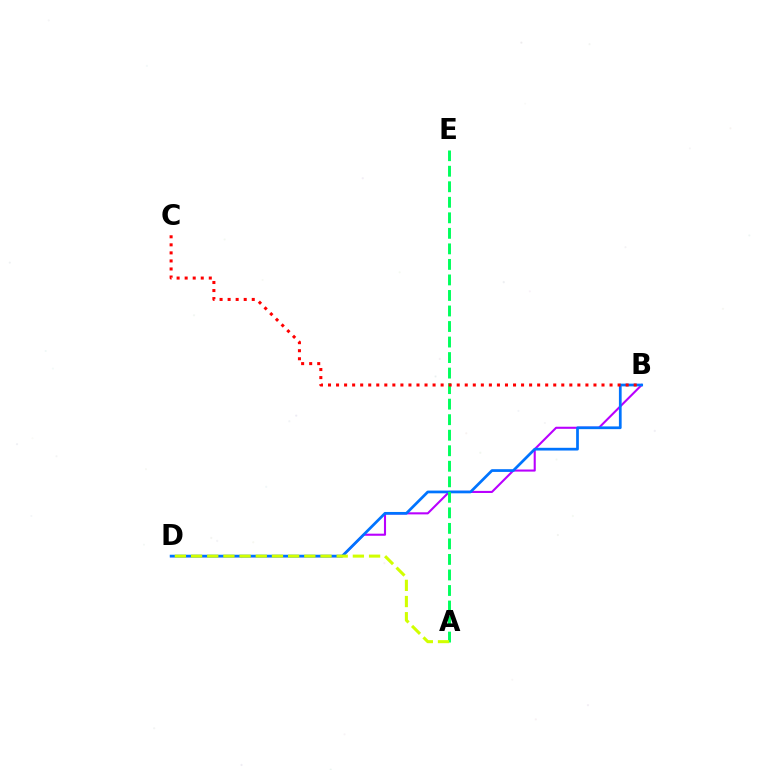{('B', 'D'): [{'color': '#b900ff', 'line_style': 'solid', 'thickness': 1.51}, {'color': '#0074ff', 'line_style': 'solid', 'thickness': 1.97}], ('A', 'E'): [{'color': '#00ff5c', 'line_style': 'dashed', 'thickness': 2.11}], ('B', 'C'): [{'color': '#ff0000', 'line_style': 'dotted', 'thickness': 2.19}], ('A', 'D'): [{'color': '#d1ff00', 'line_style': 'dashed', 'thickness': 2.2}]}